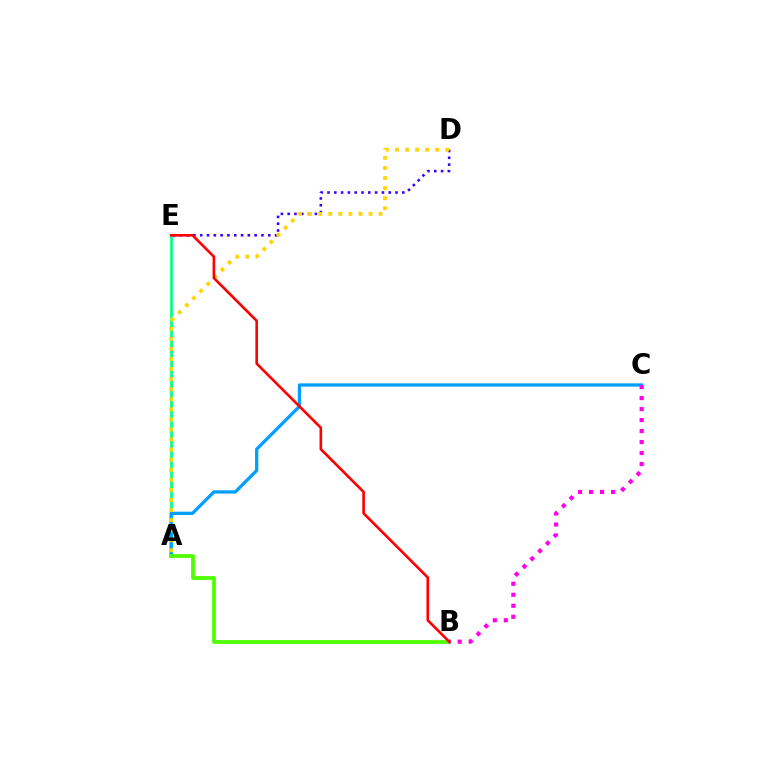{('D', 'E'): [{'color': '#3700ff', 'line_style': 'dotted', 'thickness': 1.85}], ('A', 'E'): [{'color': '#00ff86', 'line_style': 'solid', 'thickness': 1.94}], ('A', 'C'): [{'color': '#009eff', 'line_style': 'solid', 'thickness': 2.36}], ('A', 'B'): [{'color': '#4fff00', 'line_style': 'solid', 'thickness': 2.7}], ('B', 'C'): [{'color': '#ff00ed', 'line_style': 'dotted', 'thickness': 2.99}], ('A', 'D'): [{'color': '#ffd500', 'line_style': 'dotted', 'thickness': 2.74}], ('B', 'E'): [{'color': '#ff0000', 'line_style': 'solid', 'thickness': 1.89}]}